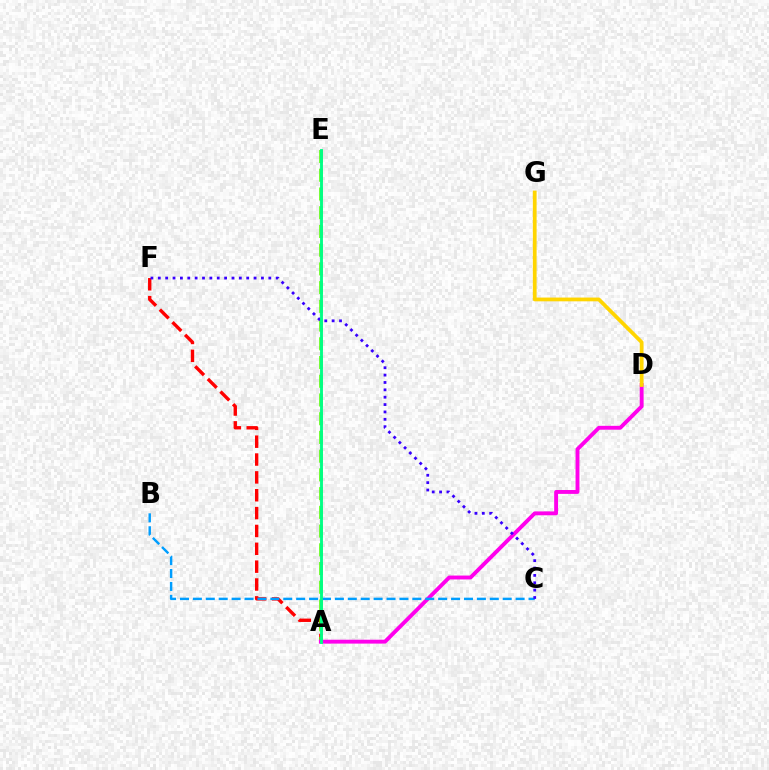{('A', 'F'): [{'color': '#ff0000', 'line_style': 'dashed', 'thickness': 2.43}], ('A', 'E'): [{'color': '#4fff00', 'line_style': 'dashed', 'thickness': 2.54}, {'color': '#00ff86', 'line_style': 'solid', 'thickness': 2.07}], ('A', 'D'): [{'color': '#ff00ed', 'line_style': 'solid', 'thickness': 2.8}], ('D', 'G'): [{'color': '#ffd500', 'line_style': 'solid', 'thickness': 2.71}], ('B', 'C'): [{'color': '#009eff', 'line_style': 'dashed', 'thickness': 1.75}], ('C', 'F'): [{'color': '#3700ff', 'line_style': 'dotted', 'thickness': 2.0}]}